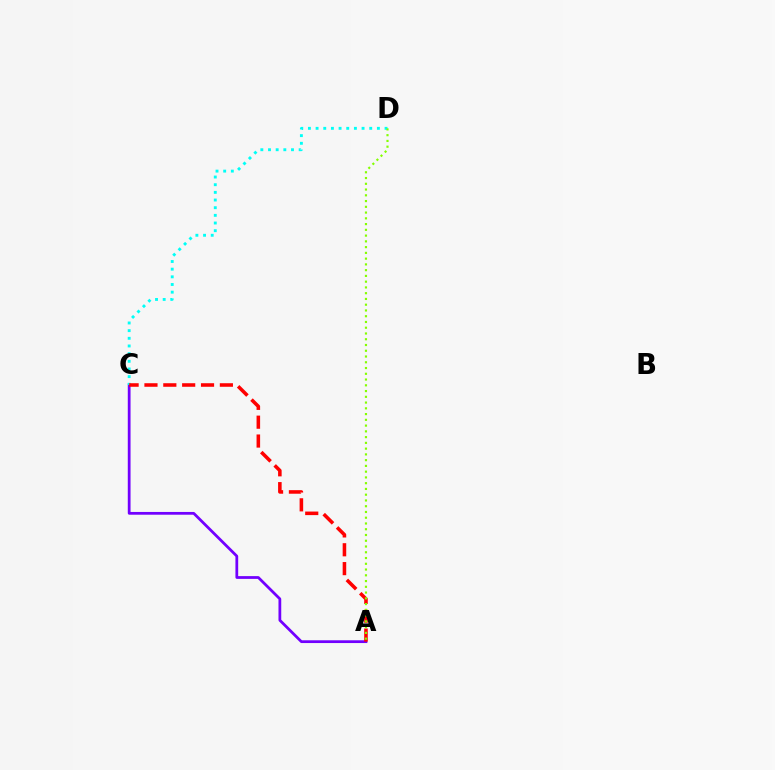{('A', 'C'): [{'color': '#7200ff', 'line_style': 'solid', 'thickness': 1.99}, {'color': '#ff0000', 'line_style': 'dashed', 'thickness': 2.56}], ('C', 'D'): [{'color': '#00fff6', 'line_style': 'dotted', 'thickness': 2.08}], ('A', 'D'): [{'color': '#84ff00', 'line_style': 'dotted', 'thickness': 1.56}]}